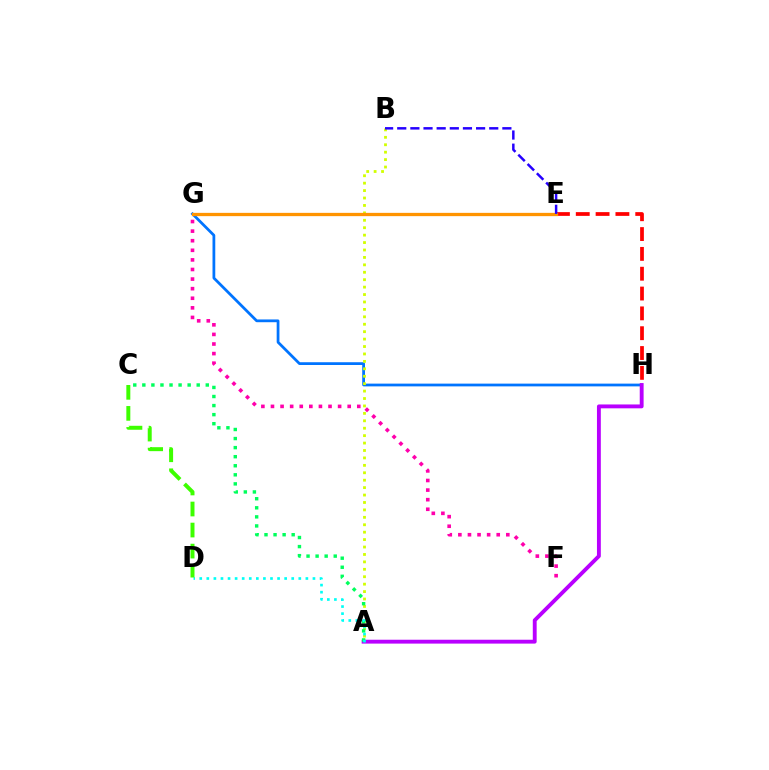{('G', 'H'): [{'color': '#0074ff', 'line_style': 'solid', 'thickness': 1.99}], ('E', 'H'): [{'color': '#ff0000', 'line_style': 'dashed', 'thickness': 2.69}], ('A', 'B'): [{'color': '#d1ff00', 'line_style': 'dotted', 'thickness': 2.02}], ('E', 'G'): [{'color': '#ff9400', 'line_style': 'solid', 'thickness': 2.36}], ('B', 'E'): [{'color': '#2500ff', 'line_style': 'dashed', 'thickness': 1.79}], ('F', 'G'): [{'color': '#ff00ac', 'line_style': 'dotted', 'thickness': 2.61}], ('A', 'H'): [{'color': '#b900ff', 'line_style': 'solid', 'thickness': 2.78}], ('A', 'C'): [{'color': '#00ff5c', 'line_style': 'dotted', 'thickness': 2.46}], ('A', 'D'): [{'color': '#00fff6', 'line_style': 'dotted', 'thickness': 1.92}], ('C', 'D'): [{'color': '#3dff00', 'line_style': 'dashed', 'thickness': 2.86}]}